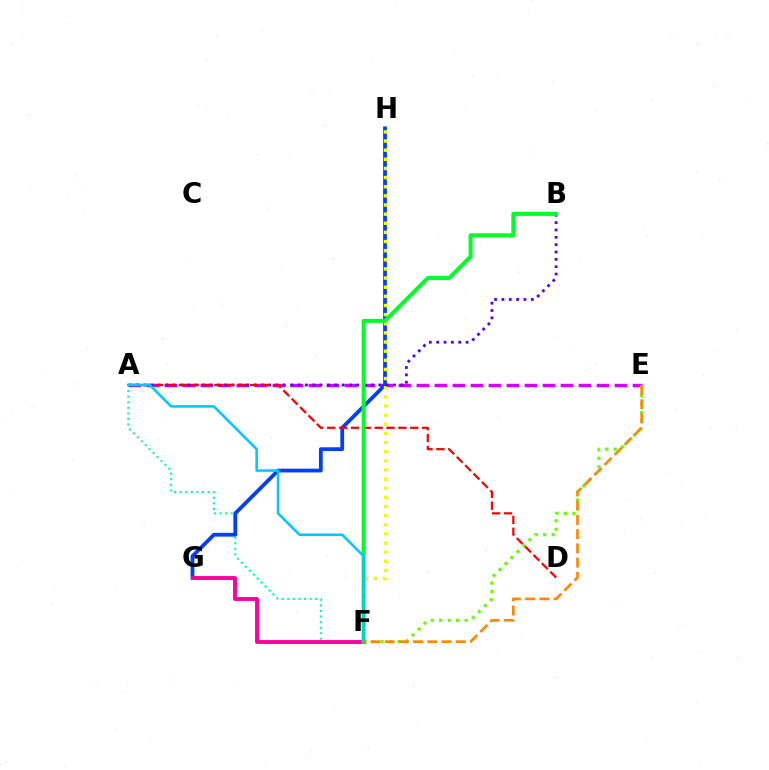{('A', 'E'): [{'color': '#d600ff', 'line_style': 'dashed', 'thickness': 2.45}], ('A', 'F'): [{'color': '#00ffaf', 'line_style': 'dotted', 'thickness': 1.51}, {'color': '#00c7ff', 'line_style': 'solid', 'thickness': 1.83}], ('G', 'H'): [{'color': '#003fff', 'line_style': 'solid', 'thickness': 2.72}], ('F', 'H'): [{'color': '#eeff00', 'line_style': 'dotted', 'thickness': 2.48}], ('E', 'F'): [{'color': '#66ff00', 'line_style': 'dotted', 'thickness': 2.29}, {'color': '#ff8800', 'line_style': 'dashed', 'thickness': 1.93}], ('F', 'G'): [{'color': '#ff00a0', 'line_style': 'solid', 'thickness': 2.81}], ('A', 'B'): [{'color': '#4f00ff', 'line_style': 'dotted', 'thickness': 2.0}], ('A', 'D'): [{'color': '#ff0000', 'line_style': 'dashed', 'thickness': 1.61}], ('B', 'F'): [{'color': '#00ff27', 'line_style': 'solid', 'thickness': 2.86}]}